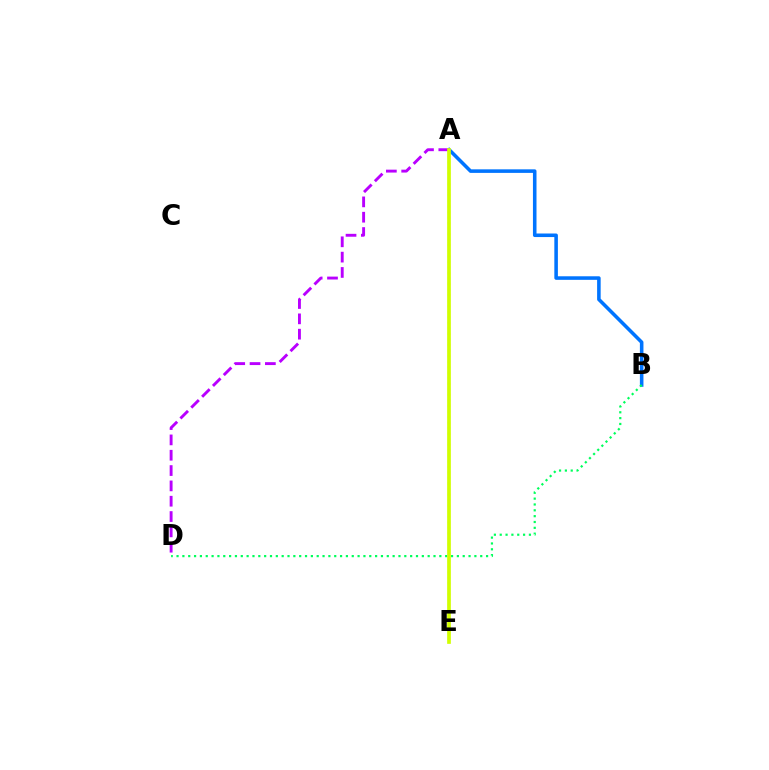{('A', 'B'): [{'color': '#0074ff', 'line_style': 'solid', 'thickness': 2.56}], ('B', 'D'): [{'color': '#00ff5c', 'line_style': 'dotted', 'thickness': 1.59}], ('A', 'E'): [{'color': '#ff0000', 'line_style': 'dotted', 'thickness': 1.51}, {'color': '#d1ff00', 'line_style': 'solid', 'thickness': 2.66}], ('A', 'D'): [{'color': '#b900ff', 'line_style': 'dashed', 'thickness': 2.08}]}